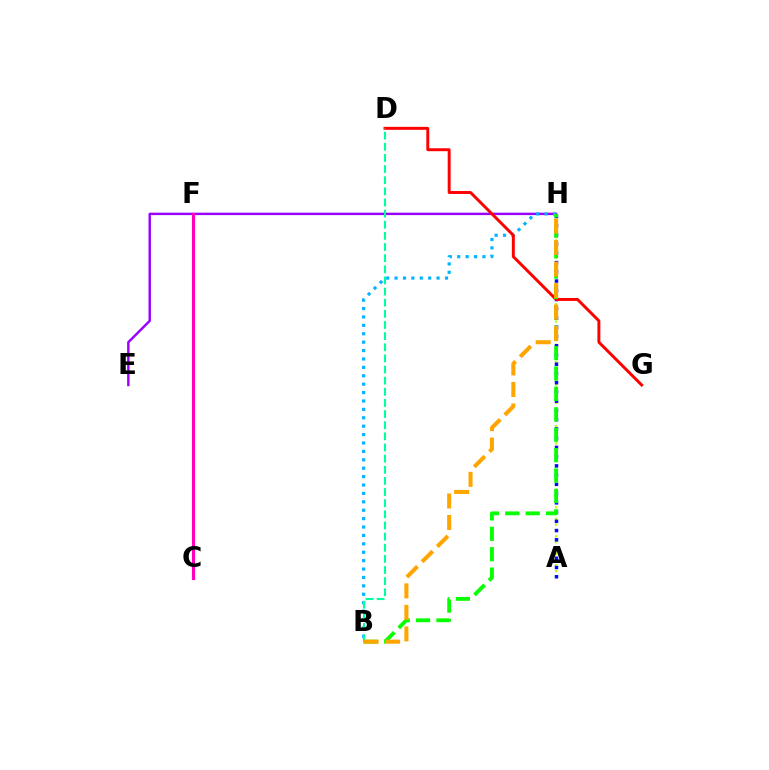{('A', 'H'): [{'color': '#b3ff00', 'line_style': 'dotted', 'thickness': 1.58}, {'color': '#0010ff', 'line_style': 'dotted', 'thickness': 2.51}], ('E', 'H'): [{'color': '#9b00ff', 'line_style': 'solid', 'thickness': 1.75}], ('B', 'H'): [{'color': '#00b5ff', 'line_style': 'dotted', 'thickness': 2.28}, {'color': '#08ff00', 'line_style': 'dashed', 'thickness': 2.77}, {'color': '#ffa500', 'line_style': 'dashed', 'thickness': 2.92}], ('D', 'G'): [{'color': '#ff0000', 'line_style': 'solid', 'thickness': 2.11}], ('B', 'D'): [{'color': '#00ff9d', 'line_style': 'dashed', 'thickness': 1.51}], ('C', 'F'): [{'color': '#ff00bd', 'line_style': 'solid', 'thickness': 2.25}]}